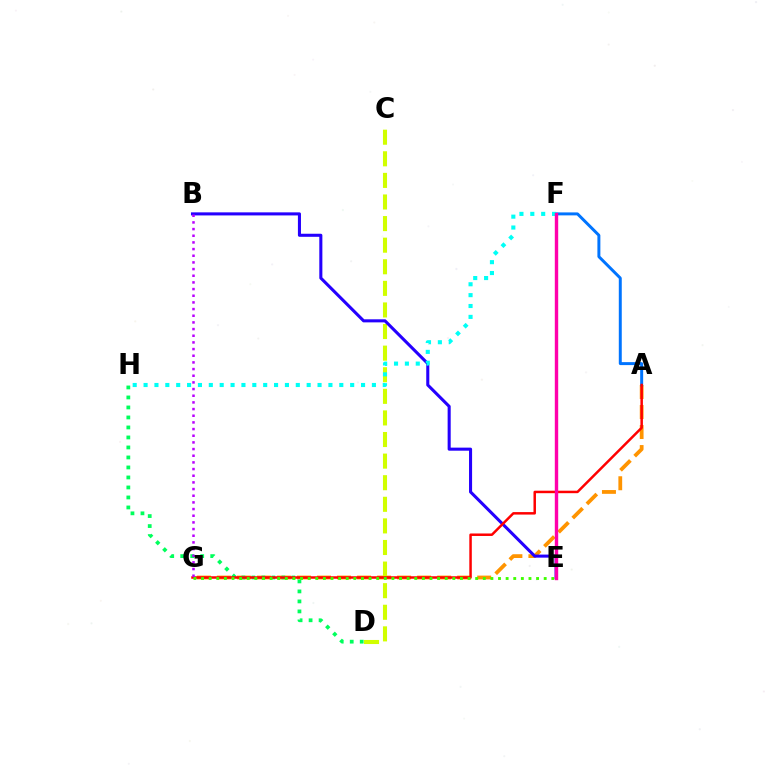{('A', 'G'): [{'color': '#ff9400', 'line_style': 'dashed', 'thickness': 2.72}, {'color': '#ff0000', 'line_style': 'solid', 'thickness': 1.79}], ('C', 'D'): [{'color': '#d1ff00', 'line_style': 'dashed', 'thickness': 2.93}], ('A', 'F'): [{'color': '#0074ff', 'line_style': 'solid', 'thickness': 2.13}], ('D', 'H'): [{'color': '#00ff5c', 'line_style': 'dotted', 'thickness': 2.72}], ('B', 'E'): [{'color': '#2500ff', 'line_style': 'solid', 'thickness': 2.21}], ('B', 'G'): [{'color': '#b900ff', 'line_style': 'dotted', 'thickness': 1.81}], ('F', 'H'): [{'color': '#00fff6', 'line_style': 'dotted', 'thickness': 2.95}], ('E', 'G'): [{'color': '#3dff00', 'line_style': 'dotted', 'thickness': 2.07}], ('E', 'F'): [{'color': '#ff00ac', 'line_style': 'solid', 'thickness': 2.44}]}